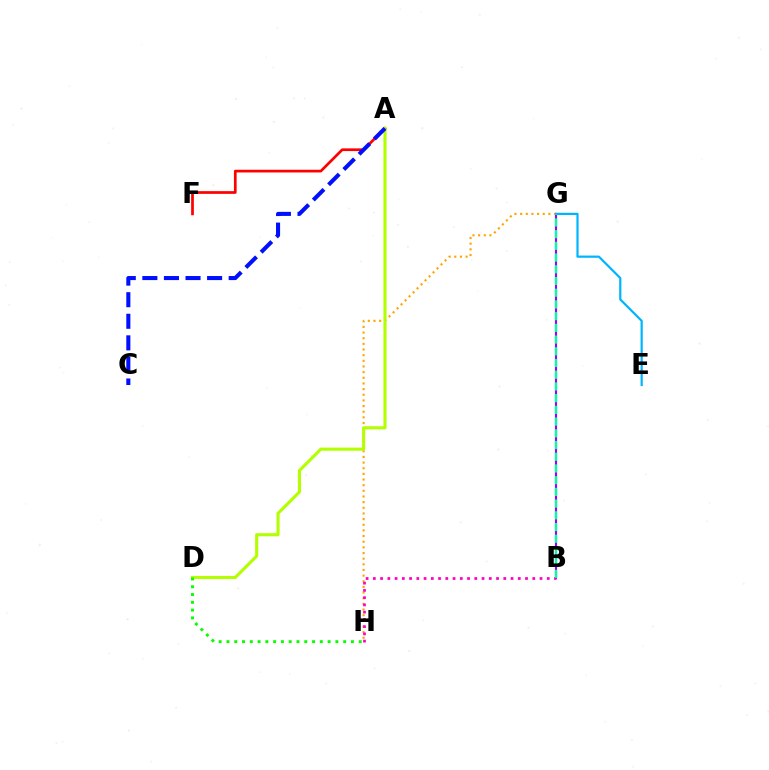{('B', 'G'): [{'color': '#9b00ff', 'line_style': 'solid', 'thickness': 1.56}, {'color': '#00ff9d', 'line_style': 'dashed', 'thickness': 1.59}], ('A', 'F'): [{'color': '#ff0000', 'line_style': 'solid', 'thickness': 1.95}], ('G', 'H'): [{'color': '#ffa500', 'line_style': 'dotted', 'thickness': 1.54}], ('B', 'H'): [{'color': '#ff00bd', 'line_style': 'dotted', 'thickness': 1.97}], ('A', 'D'): [{'color': '#b3ff00', 'line_style': 'solid', 'thickness': 2.23}], ('A', 'C'): [{'color': '#0010ff', 'line_style': 'dashed', 'thickness': 2.93}], ('E', 'G'): [{'color': '#00b5ff', 'line_style': 'solid', 'thickness': 1.59}], ('D', 'H'): [{'color': '#08ff00', 'line_style': 'dotted', 'thickness': 2.11}]}